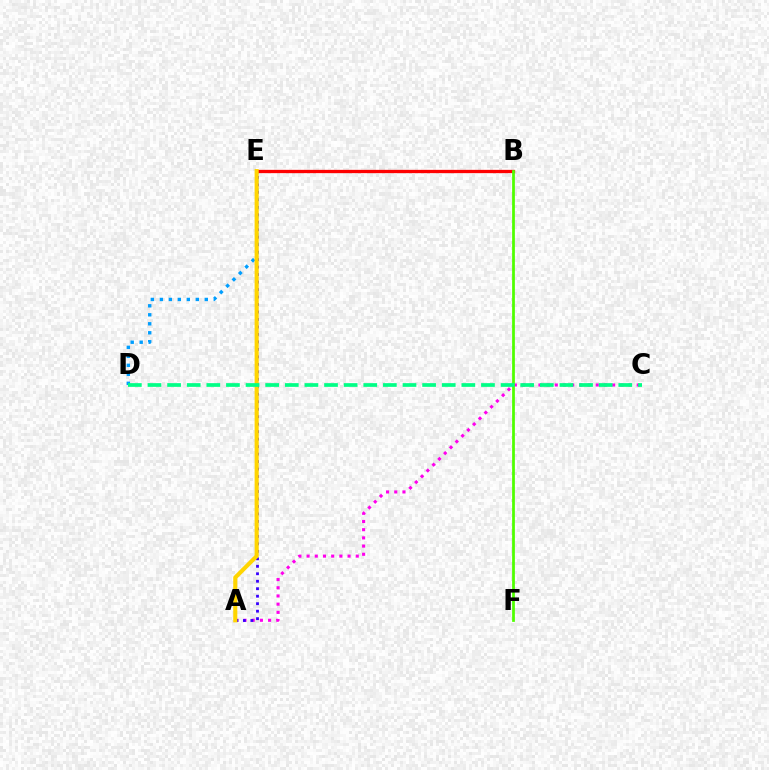{('A', 'C'): [{'color': '#ff00ed', 'line_style': 'dotted', 'thickness': 2.23}], ('A', 'E'): [{'color': '#3700ff', 'line_style': 'dotted', 'thickness': 2.03}, {'color': '#ffd500', 'line_style': 'solid', 'thickness': 2.96}], ('D', 'E'): [{'color': '#009eff', 'line_style': 'dotted', 'thickness': 2.44}], ('B', 'E'): [{'color': '#ff0000', 'line_style': 'solid', 'thickness': 2.37}], ('B', 'F'): [{'color': '#4fff00', 'line_style': 'solid', 'thickness': 1.98}], ('C', 'D'): [{'color': '#00ff86', 'line_style': 'dashed', 'thickness': 2.66}]}